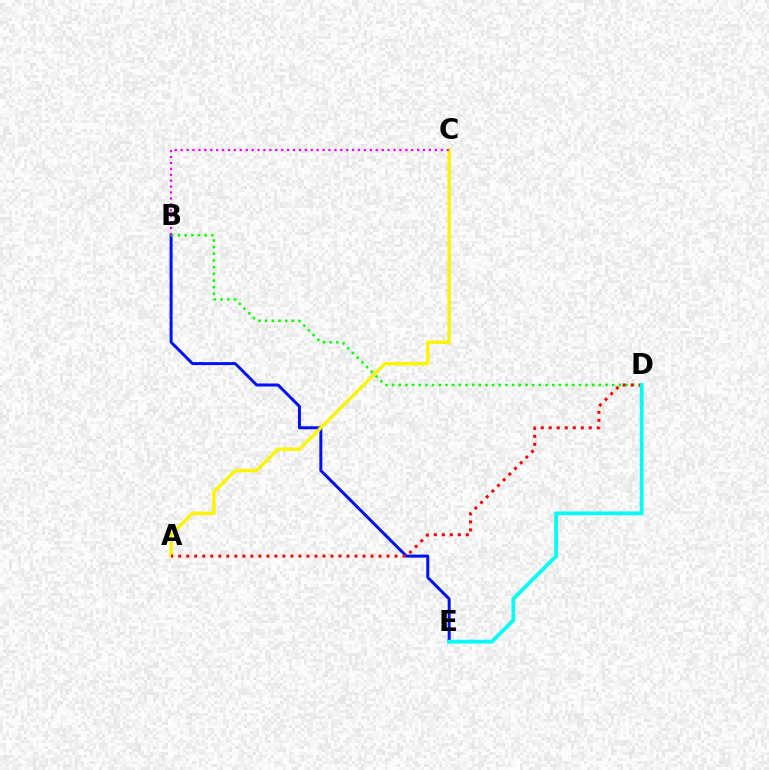{('B', 'E'): [{'color': '#0010ff', 'line_style': 'solid', 'thickness': 2.15}], ('B', 'D'): [{'color': '#08ff00', 'line_style': 'dotted', 'thickness': 1.81}], ('A', 'C'): [{'color': '#fcf500', 'line_style': 'solid', 'thickness': 2.45}], ('B', 'C'): [{'color': '#ee00ff', 'line_style': 'dotted', 'thickness': 1.61}], ('A', 'D'): [{'color': '#ff0000', 'line_style': 'dotted', 'thickness': 2.18}], ('D', 'E'): [{'color': '#00fff6', 'line_style': 'solid', 'thickness': 2.71}]}